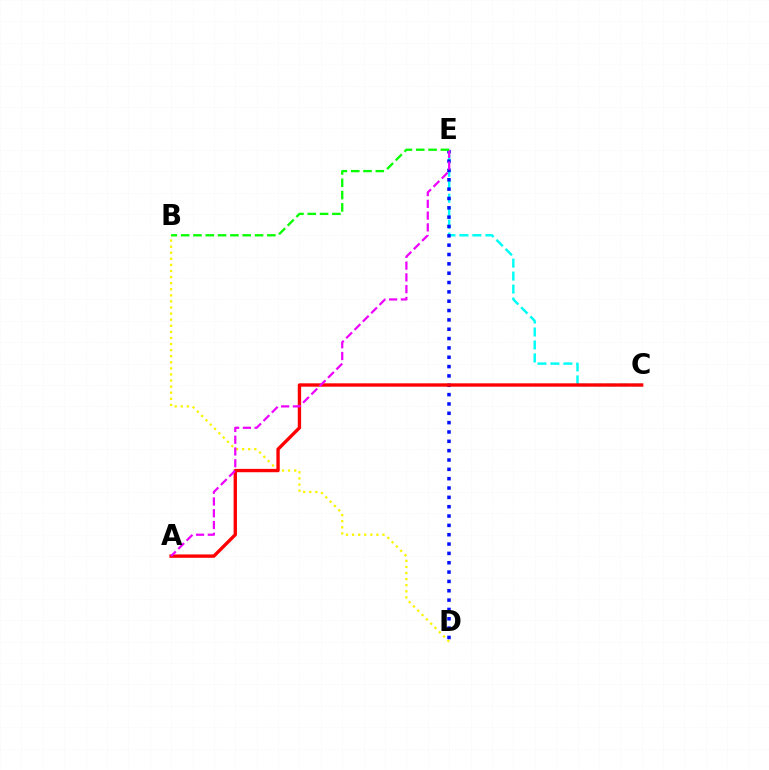{('B', 'D'): [{'color': '#fcf500', 'line_style': 'dotted', 'thickness': 1.65}], ('C', 'E'): [{'color': '#00fff6', 'line_style': 'dashed', 'thickness': 1.76}], ('D', 'E'): [{'color': '#0010ff', 'line_style': 'dotted', 'thickness': 2.54}], ('A', 'C'): [{'color': '#ff0000', 'line_style': 'solid', 'thickness': 2.42}], ('A', 'E'): [{'color': '#ee00ff', 'line_style': 'dashed', 'thickness': 1.6}], ('B', 'E'): [{'color': '#08ff00', 'line_style': 'dashed', 'thickness': 1.67}]}